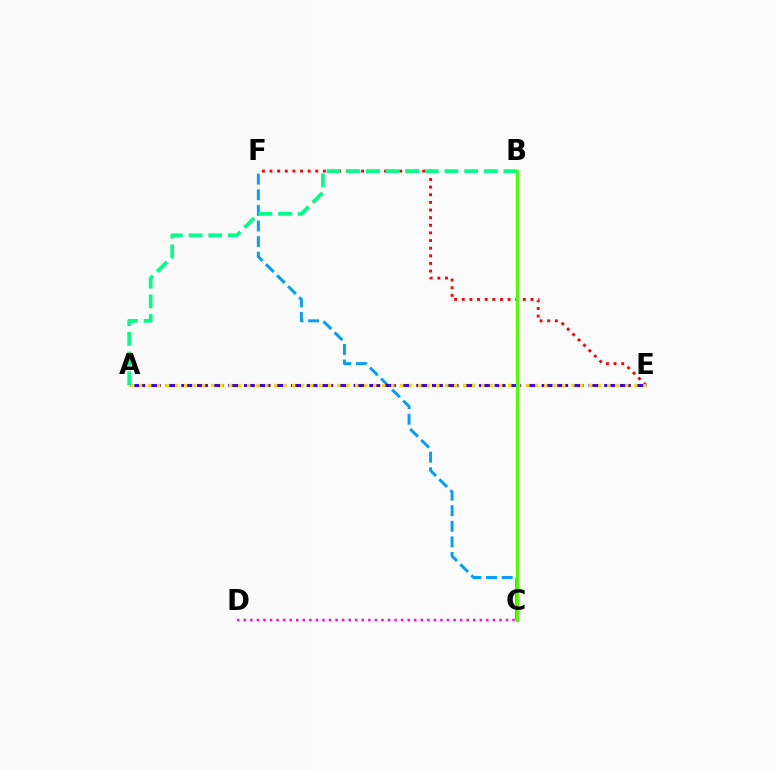{('C', 'F'): [{'color': '#009eff', 'line_style': 'dashed', 'thickness': 2.12}], ('E', 'F'): [{'color': '#ff0000', 'line_style': 'dotted', 'thickness': 2.07}], ('A', 'E'): [{'color': '#3700ff', 'line_style': 'dashed', 'thickness': 2.13}, {'color': '#ffd500', 'line_style': 'dotted', 'thickness': 2.45}], ('B', 'C'): [{'color': '#4fff00', 'line_style': 'solid', 'thickness': 2.28}], ('C', 'D'): [{'color': '#ff00ed', 'line_style': 'dotted', 'thickness': 1.78}], ('A', 'B'): [{'color': '#00ff86', 'line_style': 'dashed', 'thickness': 2.67}]}